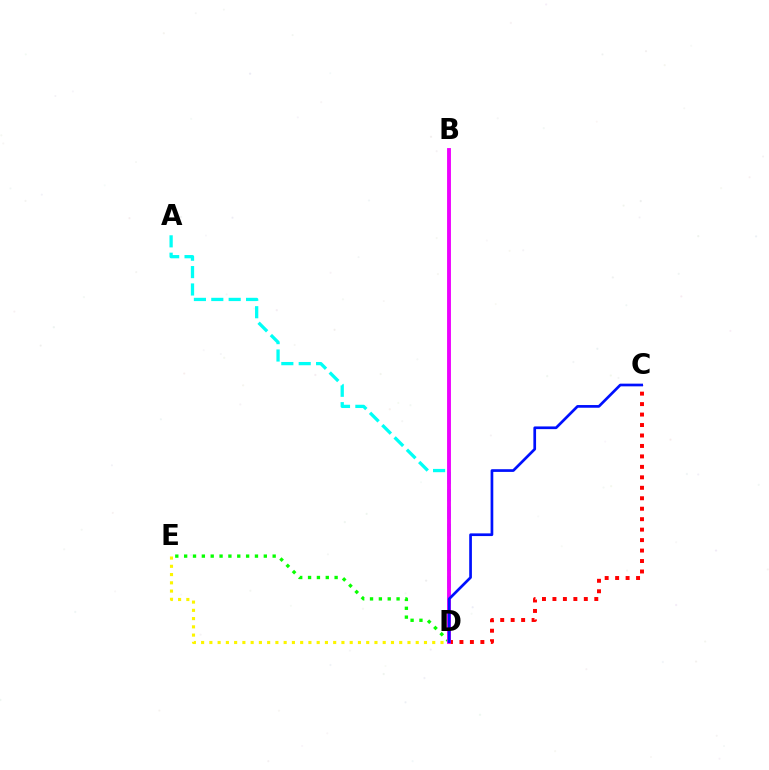{('A', 'D'): [{'color': '#00fff6', 'line_style': 'dashed', 'thickness': 2.36}], ('D', 'E'): [{'color': '#08ff00', 'line_style': 'dotted', 'thickness': 2.41}, {'color': '#fcf500', 'line_style': 'dotted', 'thickness': 2.24}], ('C', 'D'): [{'color': '#ff0000', 'line_style': 'dotted', 'thickness': 2.84}, {'color': '#0010ff', 'line_style': 'solid', 'thickness': 1.94}], ('B', 'D'): [{'color': '#ee00ff', 'line_style': 'solid', 'thickness': 2.79}]}